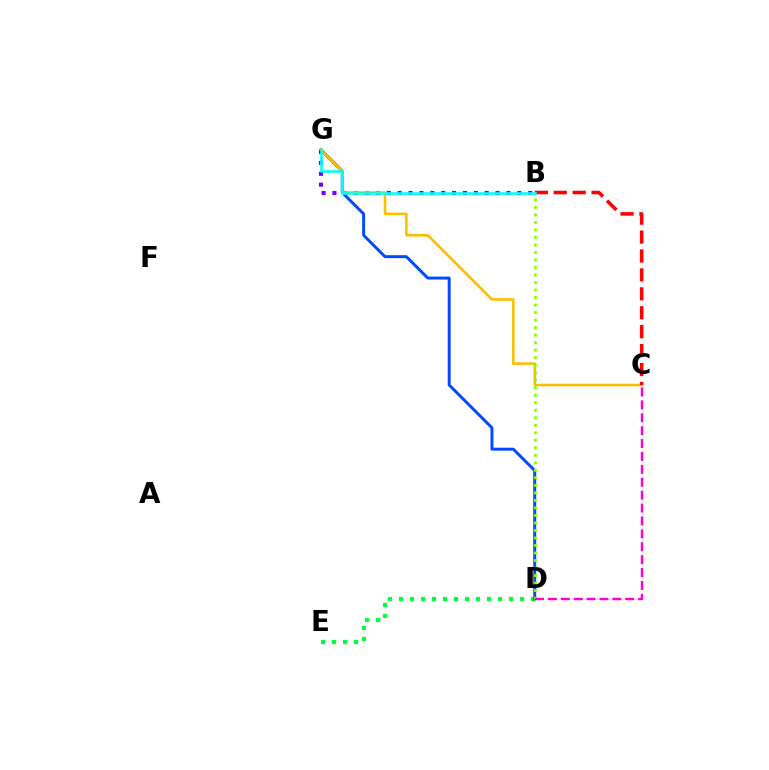{('D', 'E'): [{'color': '#00ff39', 'line_style': 'dotted', 'thickness': 2.99}], ('D', 'G'): [{'color': '#004bff', 'line_style': 'solid', 'thickness': 2.13}], ('B', 'G'): [{'color': '#7200ff', 'line_style': 'dotted', 'thickness': 2.95}, {'color': '#00fff6', 'line_style': 'solid', 'thickness': 1.86}], ('C', 'G'): [{'color': '#ffbd00', 'line_style': 'solid', 'thickness': 1.85}], ('B', 'D'): [{'color': '#84ff00', 'line_style': 'dotted', 'thickness': 2.04}], ('C', 'D'): [{'color': '#ff00cf', 'line_style': 'dashed', 'thickness': 1.75}], ('B', 'C'): [{'color': '#ff0000', 'line_style': 'dashed', 'thickness': 2.57}]}